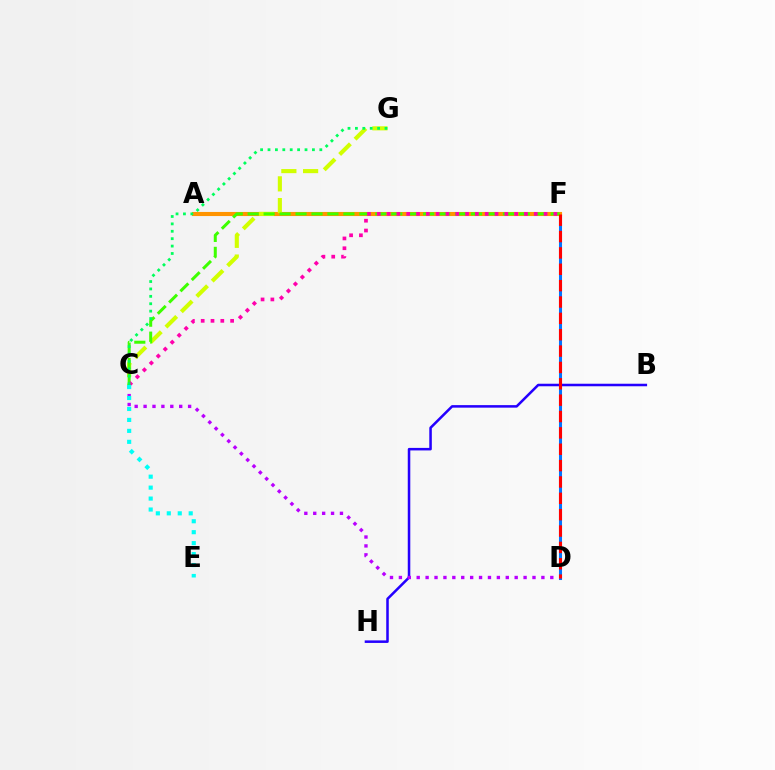{('D', 'F'): [{'color': '#0074ff', 'line_style': 'solid', 'thickness': 2.2}, {'color': '#ff0000', 'line_style': 'dashed', 'thickness': 2.22}], ('A', 'F'): [{'color': '#ff9400', 'line_style': 'solid', 'thickness': 2.95}], ('C', 'G'): [{'color': '#d1ff00', 'line_style': 'dashed', 'thickness': 2.95}, {'color': '#00ff5c', 'line_style': 'dotted', 'thickness': 2.01}], ('B', 'H'): [{'color': '#2500ff', 'line_style': 'solid', 'thickness': 1.82}], ('C', 'F'): [{'color': '#3dff00', 'line_style': 'dashed', 'thickness': 2.17}, {'color': '#ff00ac', 'line_style': 'dotted', 'thickness': 2.67}], ('C', 'D'): [{'color': '#b900ff', 'line_style': 'dotted', 'thickness': 2.42}], ('C', 'E'): [{'color': '#00fff6', 'line_style': 'dotted', 'thickness': 2.98}]}